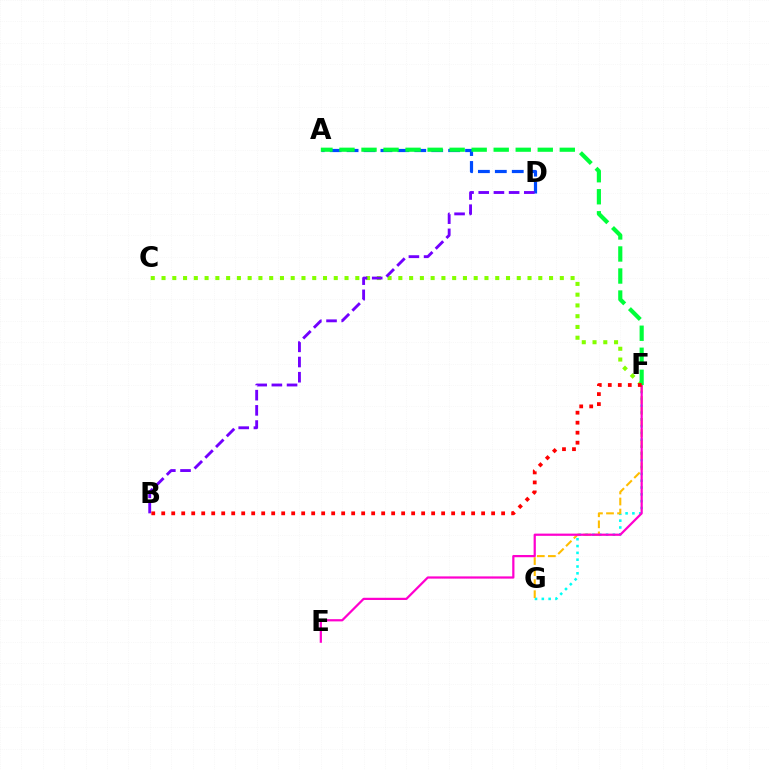{('F', 'G'): [{'color': '#00fff6', 'line_style': 'dotted', 'thickness': 1.85}, {'color': '#ffbd00', 'line_style': 'dashed', 'thickness': 1.5}], ('A', 'D'): [{'color': '#004bff', 'line_style': 'dashed', 'thickness': 2.3}], ('C', 'F'): [{'color': '#84ff00', 'line_style': 'dotted', 'thickness': 2.92}], ('B', 'D'): [{'color': '#7200ff', 'line_style': 'dashed', 'thickness': 2.06}], ('E', 'F'): [{'color': '#ff00cf', 'line_style': 'solid', 'thickness': 1.61}], ('A', 'F'): [{'color': '#00ff39', 'line_style': 'dashed', 'thickness': 2.99}], ('B', 'F'): [{'color': '#ff0000', 'line_style': 'dotted', 'thickness': 2.72}]}